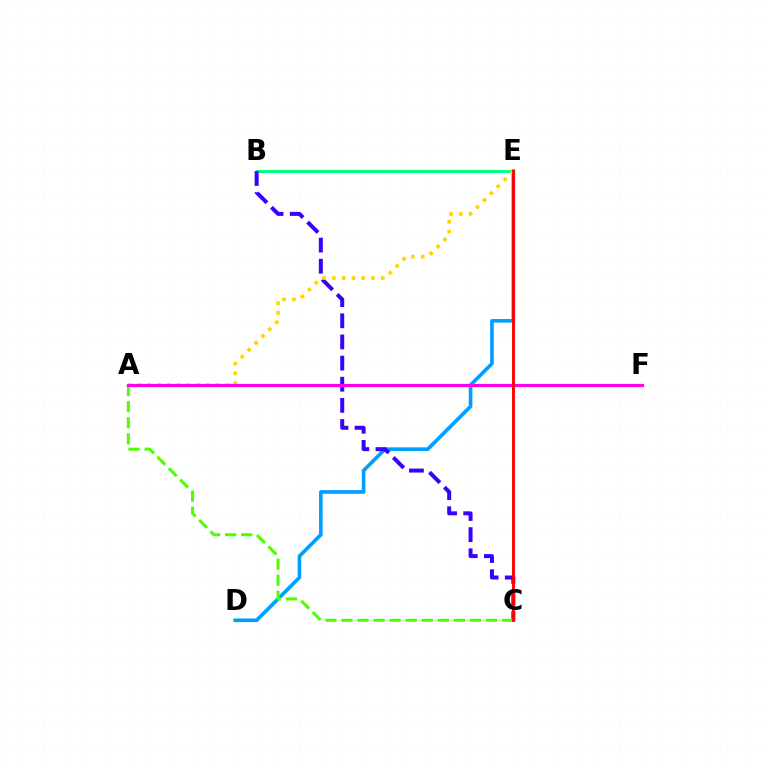{('D', 'E'): [{'color': '#009eff', 'line_style': 'solid', 'thickness': 2.62}], ('B', 'E'): [{'color': '#00ff86', 'line_style': 'solid', 'thickness': 2.15}], ('B', 'C'): [{'color': '#3700ff', 'line_style': 'dashed', 'thickness': 2.87}], ('A', 'C'): [{'color': '#4fff00', 'line_style': 'dashed', 'thickness': 2.18}], ('A', 'E'): [{'color': '#ffd500', 'line_style': 'dotted', 'thickness': 2.65}], ('A', 'F'): [{'color': '#ff00ed', 'line_style': 'solid', 'thickness': 2.3}], ('C', 'E'): [{'color': '#ff0000', 'line_style': 'solid', 'thickness': 2.08}]}